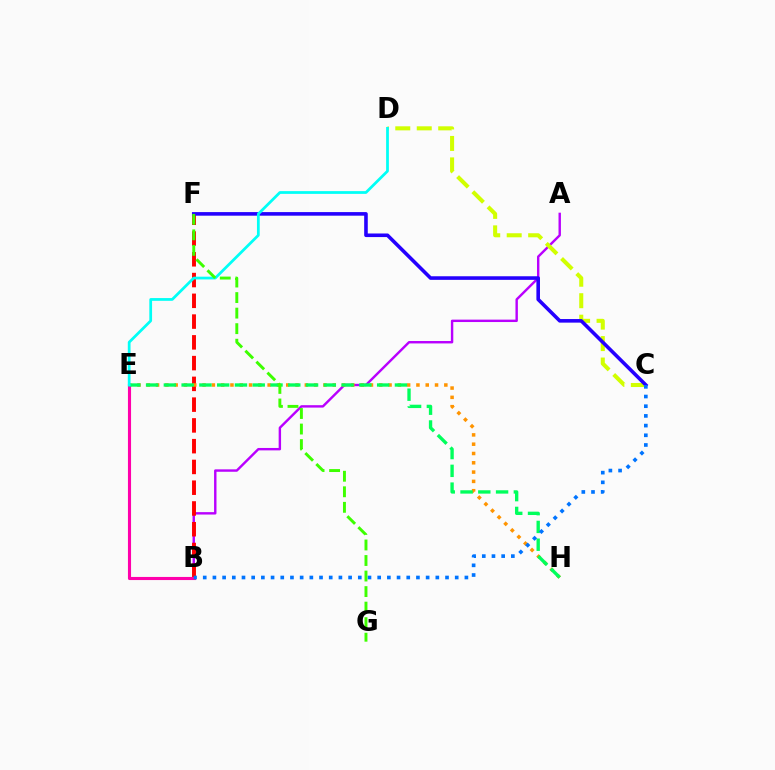{('A', 'B'): [{'color': '#b900ff', 'line_style': 'solid', 'thickness': 1.74}], ('C', 'D'): [{'color': '#d1ff00', 'line_style': 'dashed', 'thickness': 2.92}], ('B', 'F'): [{'color': '#ff0000', 'line_style': 'dashed', 'thickness': 2.82}], ('E', 'H'): [{'color': '#ff9400', 'line_style': 'dotted', 'thickness': 2.53}, {'color': '#00ff5c', 'line_style': 'dashed', 'thickness': 2.41}], ('B', 'E'): [{'color': '#ff00ac', 'line_style': 'solid', 'thickness': 2.24}], ('C', 'F'): [{'color': '#2500ff', 'line_style': 'solid', 'thickness': 2.58}], ('D', 'E'): [{'color': '#00fff6', 'line_style': 'solid', 'thickness': 1.98}], ('B', 'C'): [{'color': '#0074ff', 'line_style': 'dotted', 'thickness': 2.63}], ('F', 'G'): [{'color': '#3dff00', 'line_style': 'dashed', 'thickness': 2.11}]}